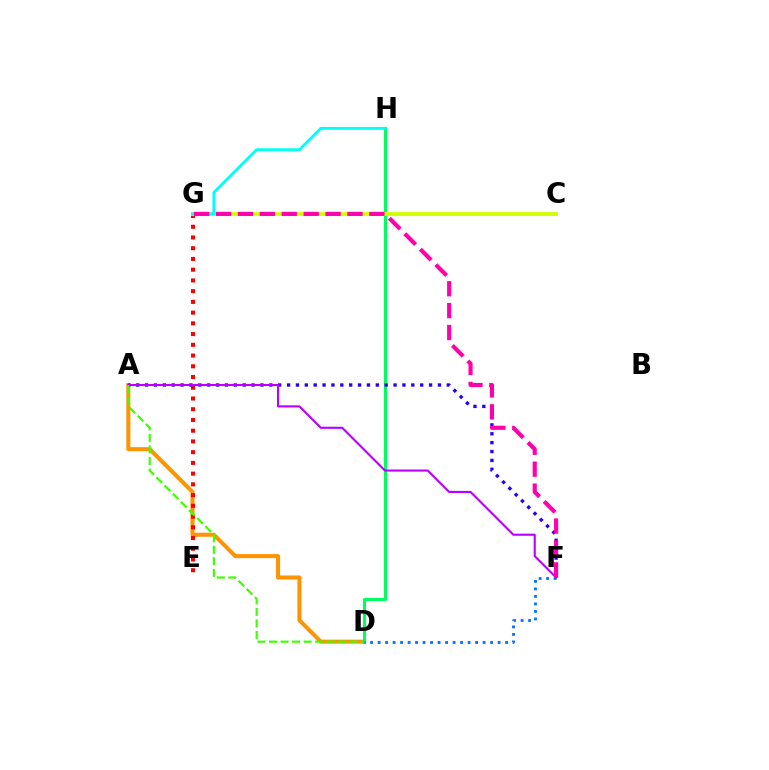{('A', 'D'): [{'color': '#ff9400', 'line_style': 'solid', 'thickness': 2.91}, {'color': '#3dff00', 'line_style': 'dashed', 'thickness': 1.57}], ('E', 'G'): [{'color': '#ff0000', 'line_style': 'dotted', 'thickness': 2.92}], ('D', 'H'): [{'color': '#00ff5c', 'line_style': 'solid', 'thickness': 2.24}], ('C', 'G'): [{'color': '#d1ff00', 'line_style': 'solid', 'thickness': 2.74}], ('A', 'F'): [{'color': '#2500ff', 'line_style': 'dotted', 'thickness': 2.41}, {'color': '#b900ff', 'line_style': 'solid', 'thickness': 1.52}], ('D', 'F'): [{'color': '#0074ff', 'line_style': 'dotted', 'thickness': 2.04}], ('G', 'H'): [{'color': '#00fff6', 'line_style': 'solid', 'thickness': 2.07}], ('F', 'G'): [{'color': '#ff00ac', 'line_style': 'dashed', 'thickness': 2.98}]}